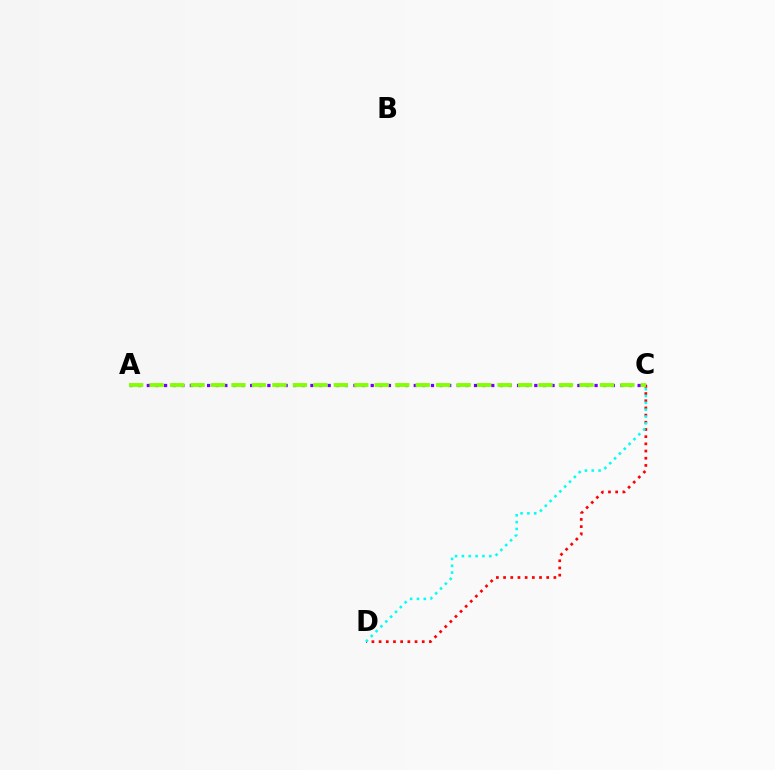{('A', 'C'): [{'color': '#7200ff', 'line_style': 'dotted', 'thickness': 2.34}, {'color': '#84ff00', 'line_style': 'dashed', 'thickness': 2.78}], ('C', 'D'): [{'color': '#ff0000', 'line_style': 'dotted', 'thickness': 1.95}, {'color': '#00fff6', 'line_style': 'dotted', 'thickness': 1.86}]}